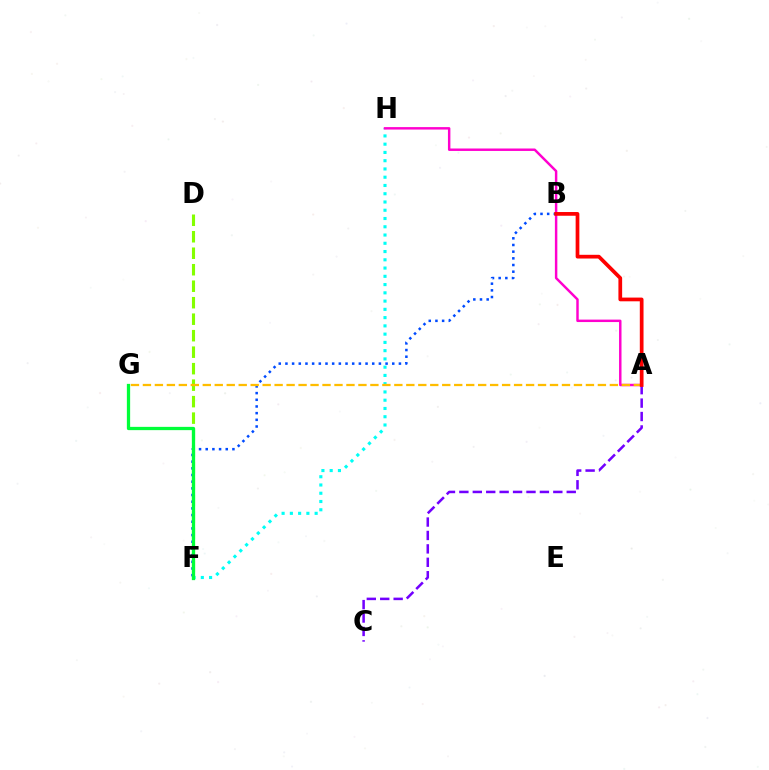{('A', 'C'): [{'color': '#7200ff', 'line_style': 'dashed', 'thickness': 1.82}], ('F', 'H'): [{'color': '#00fff6', 'line_style': 'dotted', 'thickness': 2.24}], ('A', 'H'): [{'color': '#ff00cf', 'line_style': 'solid', 'thickness': 1.77}], ('B', 'F'): [{'color': '#004bff', 'line_style': 'dotted', 'thickness': 1.81}], ('D', 'F'): [{'color': '#84ff00', 'line_style': 'dashed', 'thickness': 2.24}], ('F', 'G'): [{'color': '#00ff39', 'line_style': 'solid', 'thickness': 2.36}], ('A', 'G'): [{'color': '#ffbd00', 'line_style': 'dashed', 'thickness': 1.63}], ('A', 'B'): [{'color': '#ff0000', 'line_style': 'solid', 'thickness': 2.68}]}